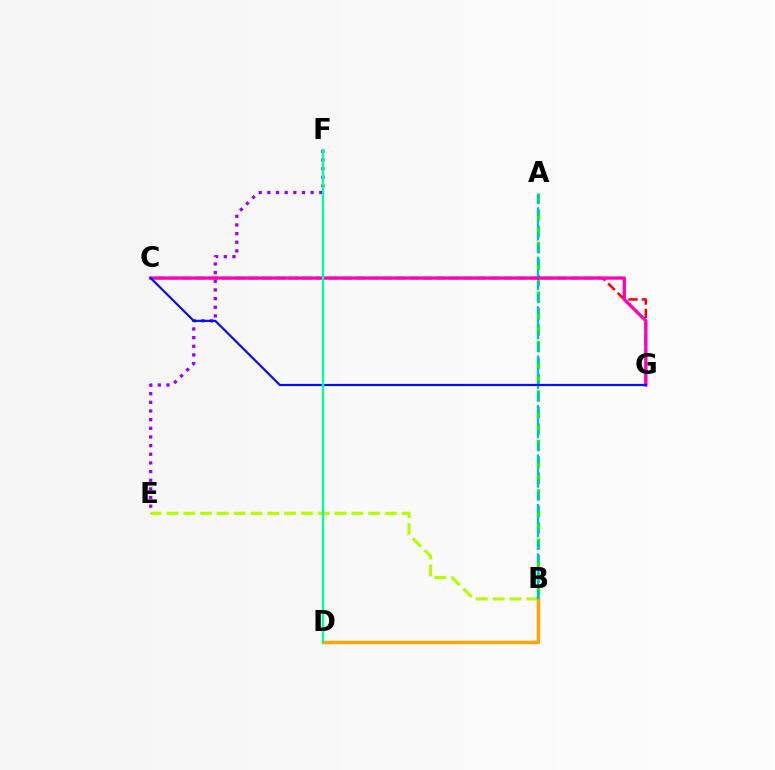{('B', 'E'): [{'color': '#b3ff00', 'line_style': 'dashed', 'thickness': 2.28}], ('A', 'B'): [{'color': '#08ff00', 'line_style': 'dashed', 'thickness': 2.24}, {'color': '#00b5ff', 'line_style': 'dashed', 'thickness': 1.68}], ('E', 'F'): [{'color': '#9b00ff', 'line_style': 'dotted', 'thickness': 2.35}], ('B', 'D'): [{'color': '#ffa500', 'line_style': 'solid', 'thickness': 2.51}], ('C', 'G'): [{'color': '#ff0000', 'line_style': 'dashed', 'thickness': 1.82}, {'color': '#ff00bd', 'line_style': 'solid', 'thickness': 2.37}, {'color': '#0010ff', 'line_style': 'solid', 'thickness': 1.58}], ('D', 'F'): [{'color': '#00ff9d', 'line_style': 'solid', 'thickness': 1.66}]}